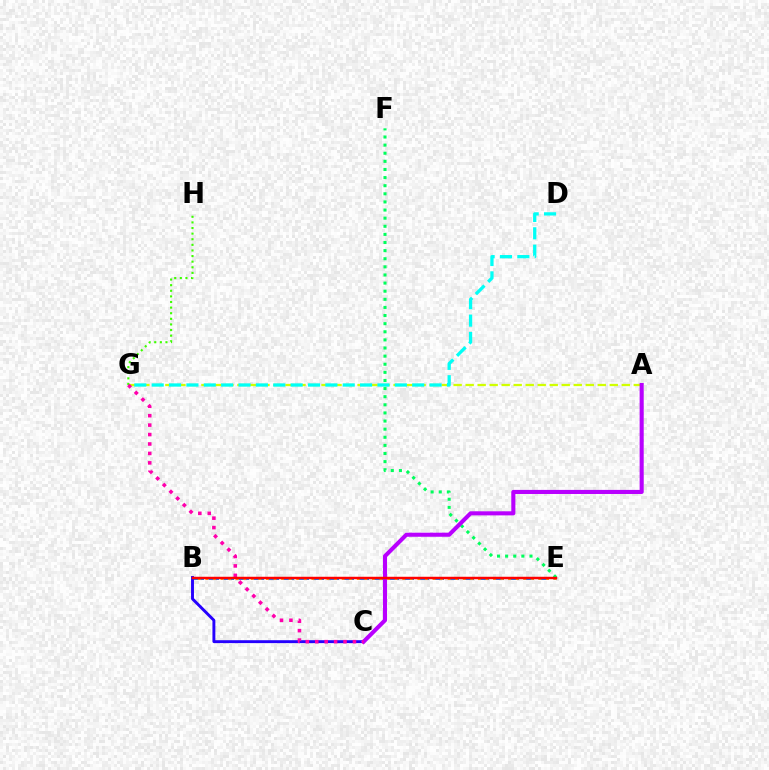{('A', 'G'): [{'color': '#d1ff00', 'line_style': 'dashed', 'thickness': 1.63}], ('E', 'F'): [{'color': '#00ff5c', 'line_style': 'dotted', 'thickness': 2.2}], ('D', 'G'): [{'color': '#00fff6', 'line_style': 'dashed', 'thickness': 2.36}], ('B', 'E'): [{'color': '#0074ff', 'line_style': 'dashed', 'thickness': 2.04}, {'color': '#ff9400', 'line_style': 'dotted', 'thickness': 2.06}, {'color': '#ff0000', 'line_style': 'solid', 'thickness': 1.77}], ('B', 'C'): [{'color': '#2500ff', 'line_style': 'solid', 'thickness': 2.09}], ('G', 'H'): [{'color': '#3dff00', 'line_style': 'dotted', 'thickness': 1.52}], ('A', 'C'): [{'color': '#b900ff', 'line_style': 'solid', 'thickness': 2.94}], ('C', 'G'): [{'color': '#ff00ac', 'line_style': 'dotted', 'thickness': 2.56}]}